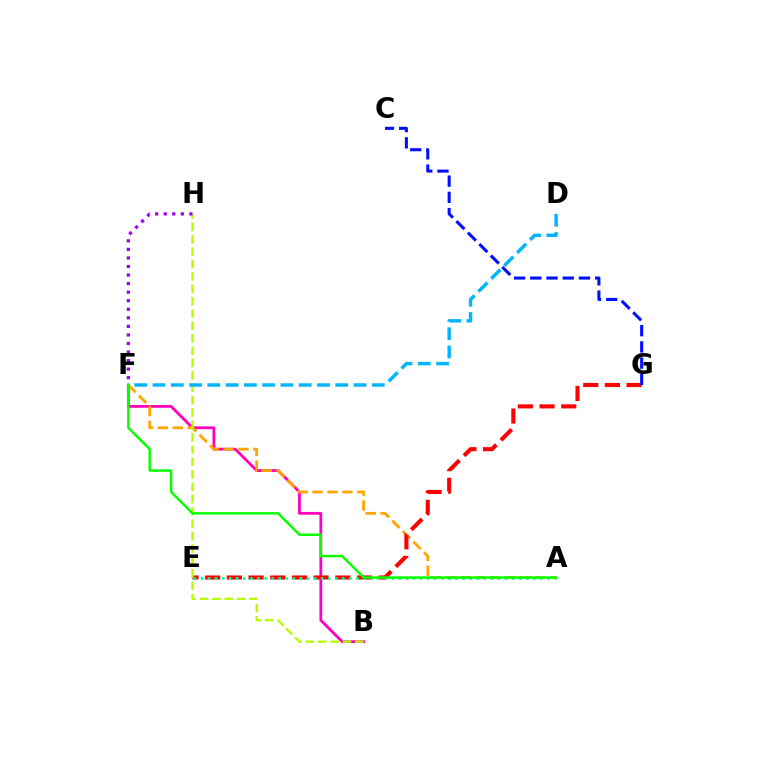{('B', 'F'): [{'color': '#ff00bd', 'line_style': 'solid', 'thickness': 2.0}], ('A', 'F'): [{'color': '#ffa500', 'line_style': 'dashed', 'thickness': 2.02}, {'color': '#08ff00', 'line_style': 'solid', 'thickness': 1.76}], ('E', 'G'): [{'color': '#ff0000', 'line_style': 'dashed', 'thickness': 2.95}], ('B', 'H'): [{'color': '#b3ff00', 'line_style': 'dashed', 'thickness': 1.68}], ('D', 'F'): [{'color': '#00b5ff', 'line_style': 'dashed', 'thickness': 2.48}], ('F', 'H'): [{'color': '#9b00ff', 'line_style': 'dotted', 'thickness': 2.32}], ('C', 'G'): [{'color': '#0010ff', 'line_style': 'dashed', 'thickness': 2.2}], ('A', 'E'): [{'color': '#00ff9d', 'line_style': 'dotted', 'thickness': 1.92}]}